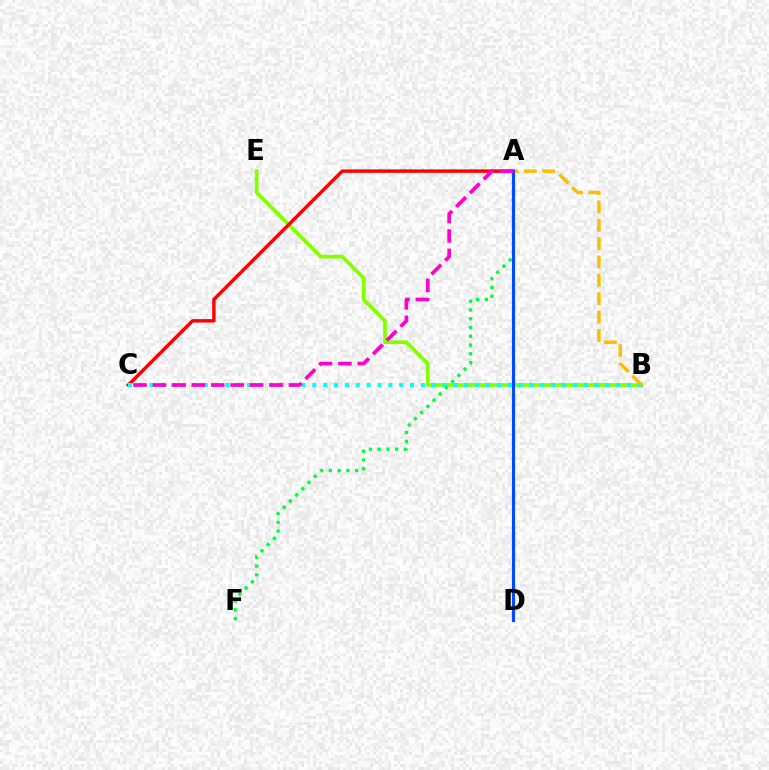{('B', 'E'): [{'color': '#84ff00', 'line_style': 'solid', 'thickness': 2.66}], ('A', 'C'): [{'color': '#ff0000', 'line_style': 'solid', 'thickness': 2.46}, {'color': '#ff00cf', 'line_style': 'dashed', 'thickness': 2.64}], ('B', 'C'): [{'color': '#00fff6', 'line_style': 'dotted', 'thickness': 2.95}], ('A', 'F'): [{'color': '#00ff39', 'line_style': 'dotted', 'thickness': 2.38}], ('A', 'B'): [{'color': '#ffbd00', 'line_style': 'dashed', 'thickness': 2.49}], ('A', 'D'): [{'color': '#7200ff', 'line_style': 'dashed', 'thickness': 1.96}, {'color': '#004bff', 'line_style': 'solid', 'thickness': 2.28}]}